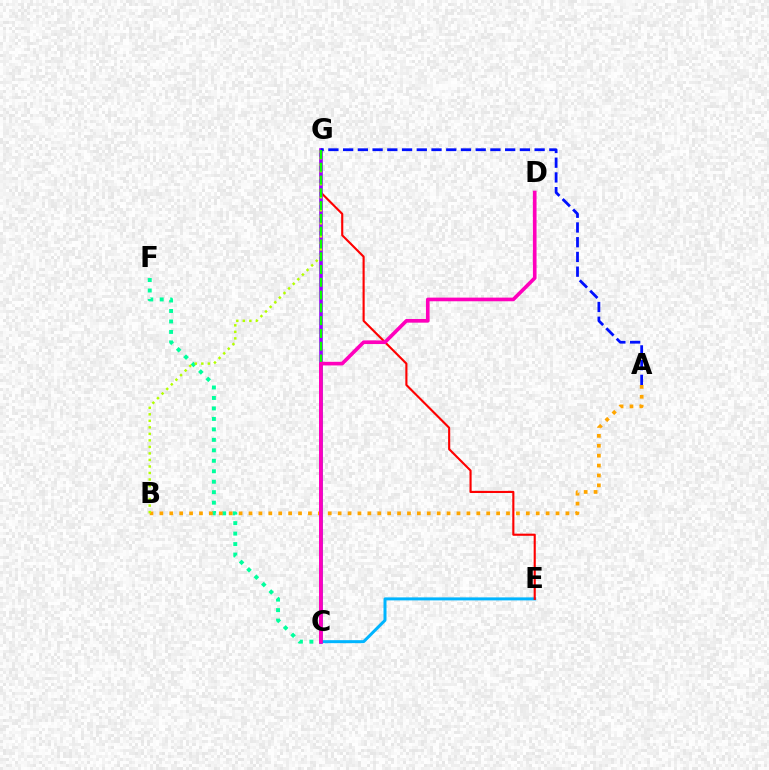{('C', 'E'): [{'color': '#00b5ff', 'line_style': 'solid', 'thickness': 2.16}], ('E', 'G'): [{'color': '#ff0000', 'line_style': 'solid', 'thickness': 1.53}], ('C', 'F'): [{'color': '#00ff9d', 'line_style': 'dotted', 'thickness': 2.84}], ('C', 'G'): [{'color': '#9b00ff', 'line_style': 'solid', 'thickness': 2.61}, {'color': '#08ff00', 'line_style': 'dashed', 'thickness': 1.74}], ('A', 'G'): [{'color': '#0010ff', 'line_style': 'dashed', 'thickness': 2.0}], ('A', 'B'): [{'color': '#ffa500', 'line_style': 'dotted', 'thickness': 2.69}], ('B', 'G'): [{'color': '#b3ff00', 'line_style': 'dotted', 'thickness': 1.77}], ('C', 'D'): [{'color': '#ff00bd', 'line_style': 'solid', 'thickness': 2.63}]}